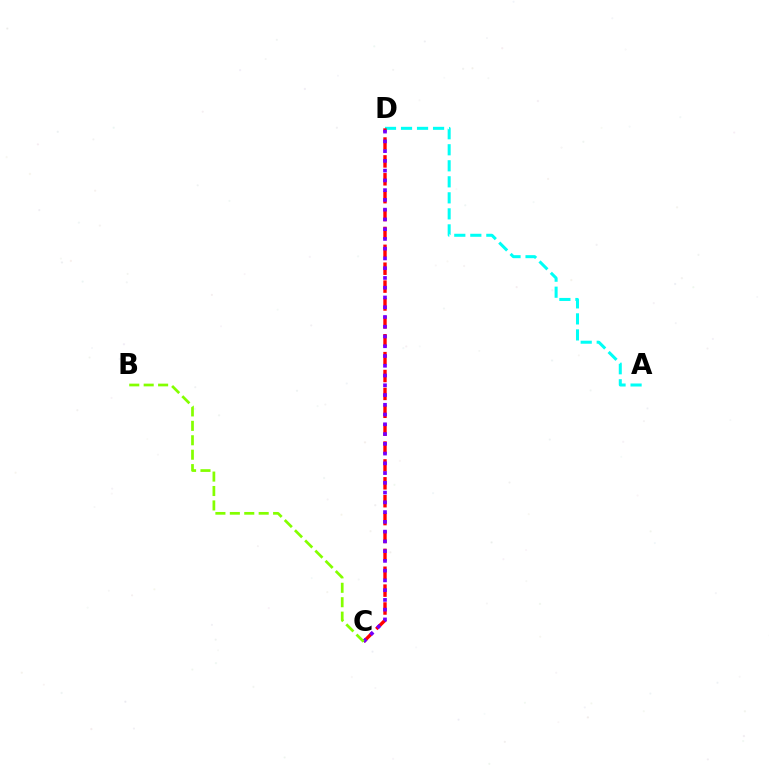{('A', 'D'): [{'color': '#00fff6', 'line_style': 'dashed', 'thickness': 2.18}], ('C', 'D'): [{'color': '#ff0000', 'line_style': 'dashed', 'thickness': 2.43}, {'color': '#7200ff', 'line_style': 'dotted', 'thickness': 2.65}], ('B', 'C'): [{'color': '#84ff00', 'line_style': 'dashed', 'thickness': 1.96}]}